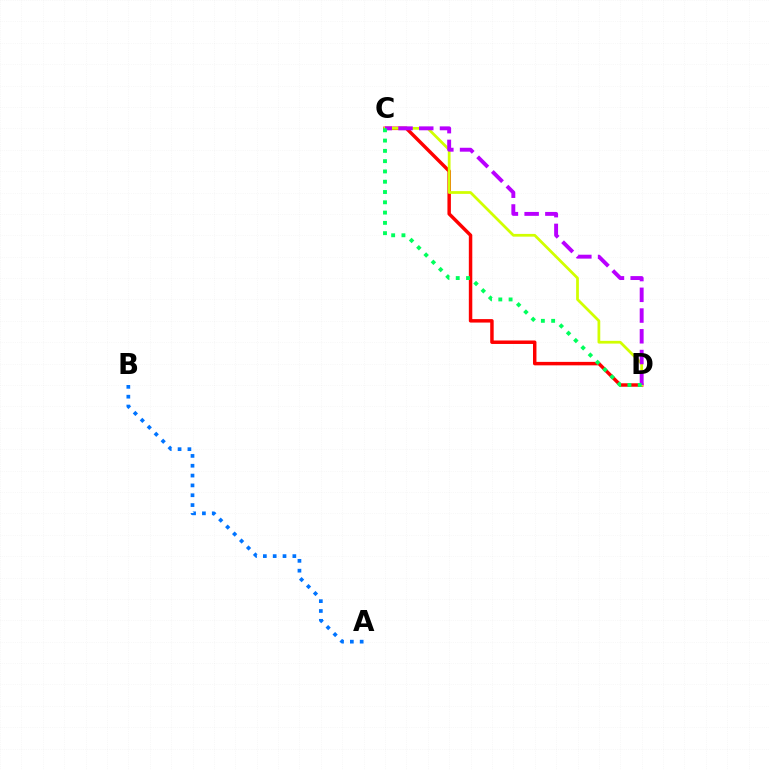{('C', 'D'): [{'color': '#ff0000', 'line_style': 'solid', 'thickness': 2.49}, {'color': '#d1ff00', 'line_style': 'solid', 'thickness': 1.98}, {'color': '#b900ff', 'line_style': 'dashed', 'thickness': 2.82}, {'color': '#00ff5c', 'line_style': 'dotted', 'thickness': 2.79}], ('A', 'B'): [{'color': '#0074ff', 'line_style': 'dotted', 'thickness': 2.67}]}